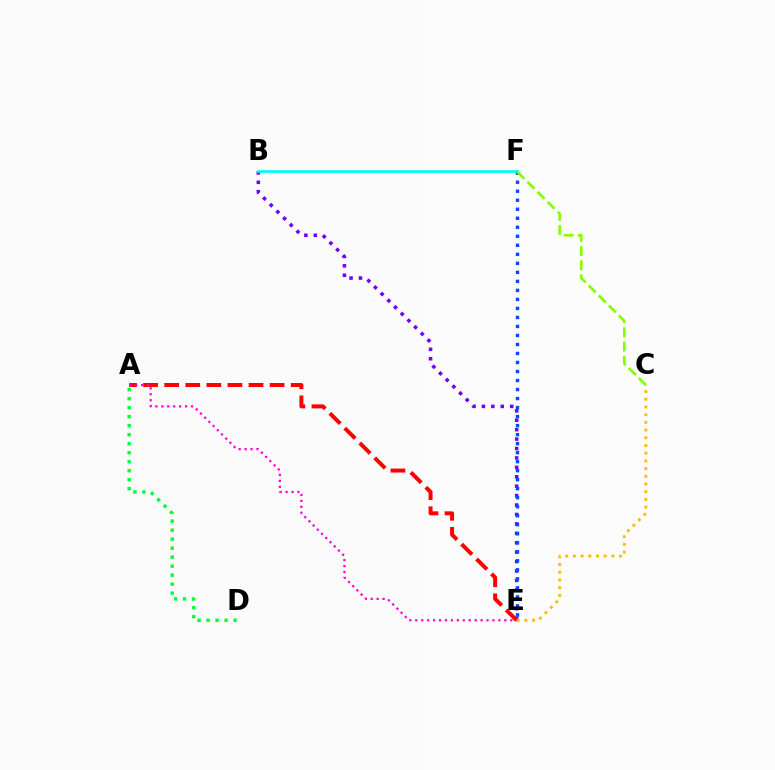{('B', 'E'): [{'color': '#7200ff', 'line_style': 'dotted', 'thickness': 2.56}], ('A', 'E'): [{'color': '#ff0000', 'line_style': 'dashed', 'thickness': 2.86}, {'color': '#ff00cf', 'line_style': 'dotted', 'thickness': 1.61}], ('C', 'E'): [{'color': '#ffbd00', 'line_style': 'dotted', 'thickness': 2.09}], ('E', 'F'): [{'color': '#004bff', 'line_style': 'dotted', 'thickness': 2.45}], ('B', 'F'): [{'color': '#00fff6', 'line_style': 'solid', 'thickness': 1.97}], ('A', 'D'): [{'color': '#00ff39', 'line_style': 'dotted', 'thickness': 2.45}], ('C', 'F'): [{'color': '#84ff00', 'line_style': 'dashed', 'thickness': 1.93}]}